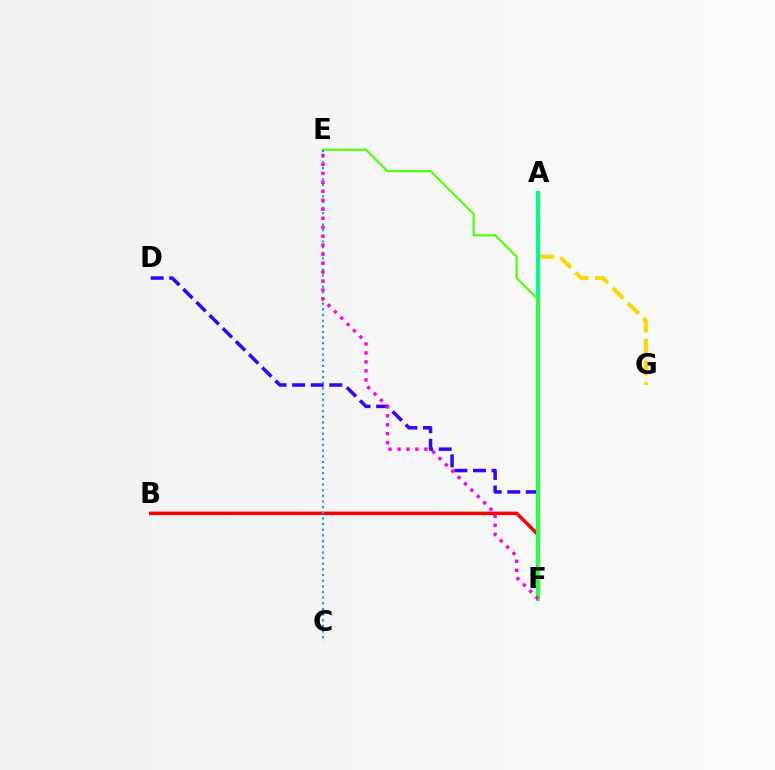{('D', 'F'): [{'color': '#3700ff', 'line_style': 'dashed', 'thickness': 2.52}], ('A', 'G'): [{'color': '#ffd500', 'line_style': 'dashed', 'thickness': 2.94}], ('B', 'F'): [{'color': '#ff0000', 'line_style': 'solid', 'thickness': 2.51}], ('A', 'F'): [{'color': '#00ff86', 'line_style': 'solid', 'thickness': 2.97}], ('E', 'F'): [{'color': '#4fff00', 'line_style': 'solid', 'thickness': 1.54}, {'color': '#ff00ed', 'line_style': 'dotted', 'thickness': 2.44}], ('C', 'E'): [{'color': '#009eff', 'line_style': 'dotted', 'thickness': 1.54}]}